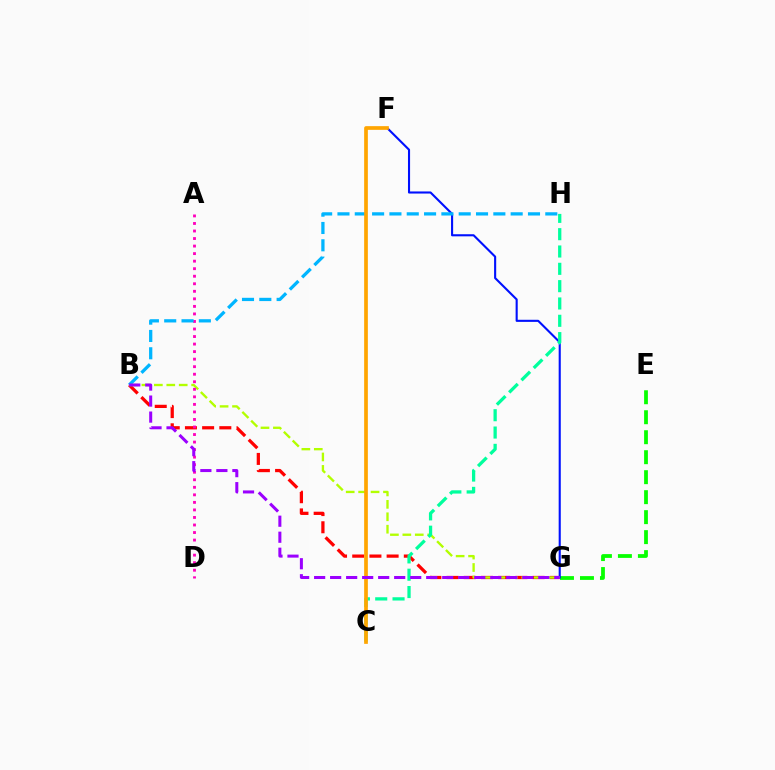{('B', 'G'): [{'color': '#ff0000', 'line_style': 'dashed', 'thickness': 2.34}, {'color': '#b3ff00', 'line_style': 'dashed', 'thickness': 1.69}, {'color': '#9b00ff', 'line_style': 'dashed', 'thickness': 2.18}], ('E', 'G'): [{'color': '#08ff00', 'line_style': 'dashed', 'thickness': 2.71}], ('F', 'G'): [{'color': '#0010ff', 'line_style': 'solid', 'thickness': 1.51}], ('A', 'D'): [{'color': '#ff00bd', 'line_style': 'dotted', 'thickness': 2.05}], ('B', 'H'): [{'color': '#00b5ff', 'line_style': 'dashed', 'thickness': 2.35}], ('C', 'H'): [{'color': '#00ff9d', 'line_style': 'dashed', 'thickness': 2.35}], ('C', 'F'): [{'color': '#ffa500', 'line_style': 'solid', 'thickness': 2.67}]}